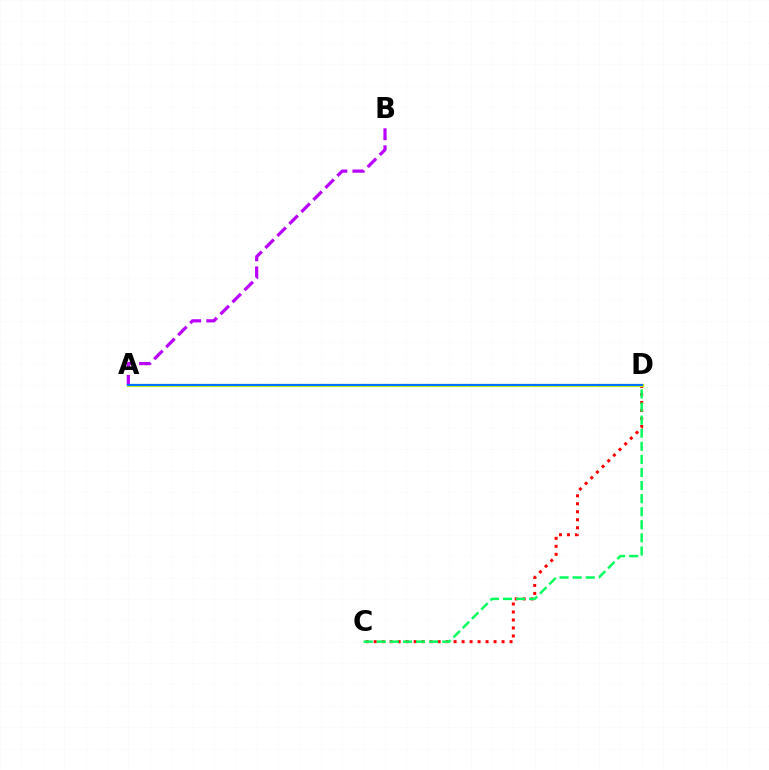{('C', 'D'): [{'color': '#ff0000', 'line_style': 'dotted', 'thickness': 2.17}, {'color': '#00ff5c', 'line_style': 'dashed', 'thickness': 1.78}], ('A', 'D'): [{'color': '#d1ff00', 'line_style': 'solid', 'thickness': 2.28}, {'color': '#0074ff', 'line_style': 'solid', 'thickness': 1.6}], ('A', 'B'): [{'color': '#b900ff', 'line_style': 'dashed', 'thickness': 2.31}]}